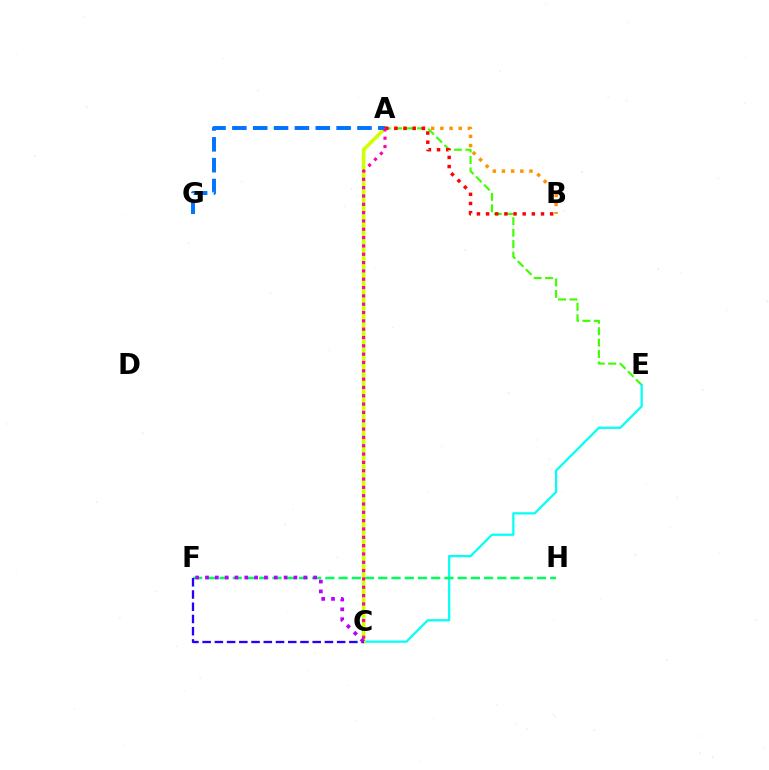{('A', 'B'): [{'color': '#ff9400', 'line_style': 'dotted', 'thickness': 2.5}, {'color': '#ff0000', 'line_style': 'dotted', 'thickness': 2.49}], ('A', 'E'): [{'color': '#3dff00', 'line_style': 'dashed', 'thickness': 1.55}], ('C', 'E'): [{'color': '#00fff6', 'line_style': 'solid', 'thickness': 1.6}], ('F', 'H'): [{'color': '#00ff5c', 'line_style': 'dashed', 'thickness': 1.8}], ('A', 'C'): [{'color': '#d1ff00', 'line_style': 'solid', 'thickness': 2.6}, {'color': '#ff00ac', 'line_style': 'dotted', 'thickness': 2.26}], ('A', 'G'): [{'color': '#0074ff', 'line_style': 'dashed', 'thickness': 2.83}], ('C', 'F'): [{'color': '#2500ff', 'line_style': 'dashed', 'thickness': 1.66}, {'color': '#b900ff', 'line_style': 'dotted', 'thickness': 2.67}]}